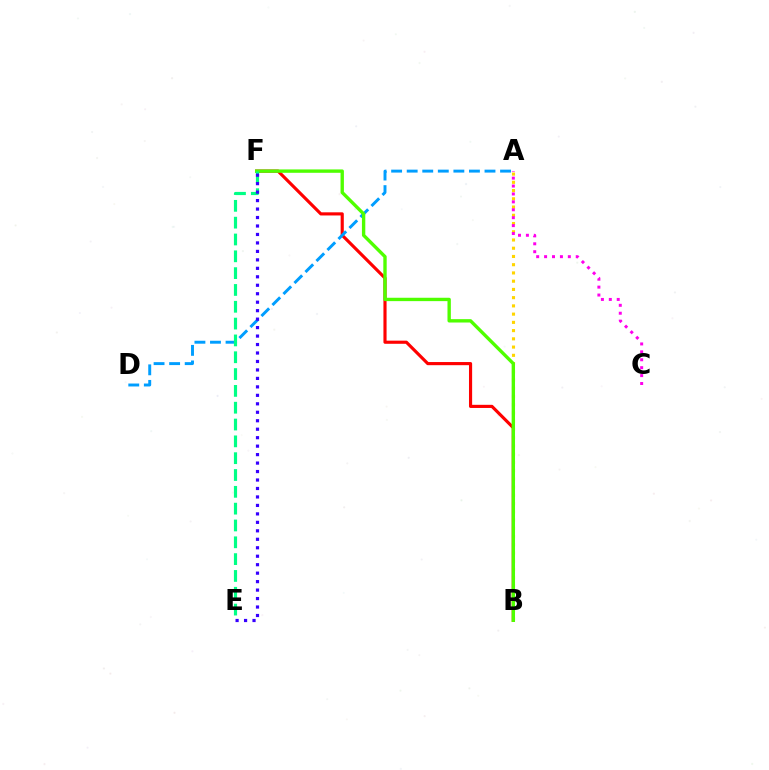{('B', 'F'): [{'color': '#ff0000', 'line_style': 'solid', 'thickness': 2.26}, {'color': '#4fff00', 'line_style': 'solid', 'thickness': 2.43}], ('A', 'B'): [{'color': '#ffd500', 'line_style': 'dotted', 'thickness': 2.24}], ('A', 'C'): [{'color': '#ff00ed', 'line_style': 'dotted', 'thickness': 2.15}], ('A', 'D'): [{'color': '#009eff', 'line_style': 'dashed', 'thickness': 2.11}], ('E', 'F'): [{'color': '#00ff86', 'line_style': 'dashed', 'thickness': 2.29}, {'color': '#3700ff', 'line_style': 'dotted', 'thickness': 2.3}]}